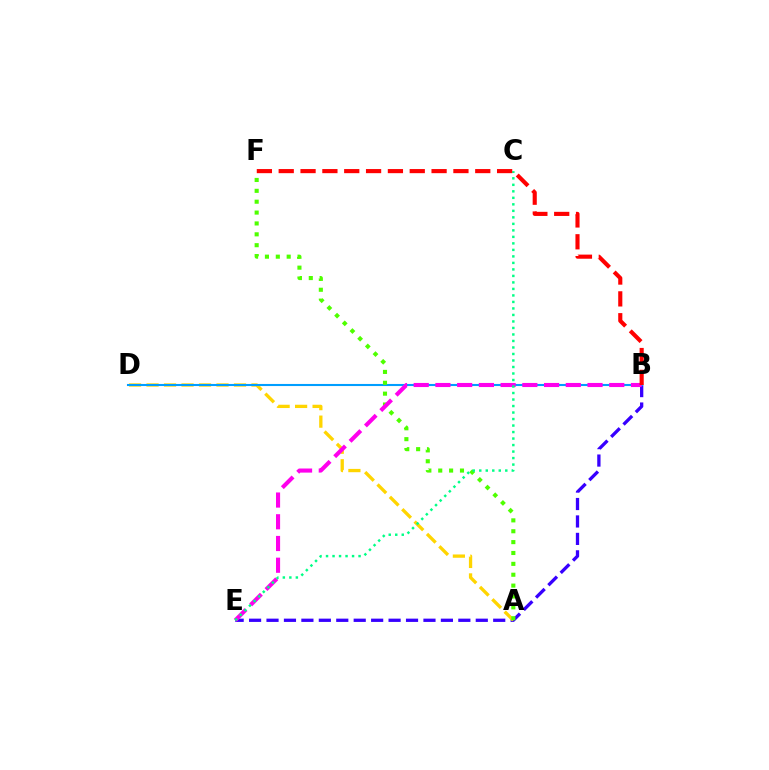{('B', 'E'): [{'color': '#3700ff', 'line_style': 'dashed', 'thickness': 2.37}, {'color': '#ff00ed', 'line_style': 'dashed', 'thickness': 2.95}], ('A', 'D'): [{'color': '#ffd500', 'line_style': 'dashed', 'thickness': 2.38}], ('B', 'D'): [{'color': '#009eff', 'line_style': 'solid', 'thickness': 1.5}], ('A', 'F'): [{'color': '#4fff00', 'line_style': 'dotted', 'thickness': 2.95}], ('C', 'E'): [{'color': '#00ff86', 'line_style': 'dotted', 'thickness': 1.77}], ('B', 'F'): [{'color': '#ff0000', 'line_style': 'dashed', 'thickness': 2.97}]}